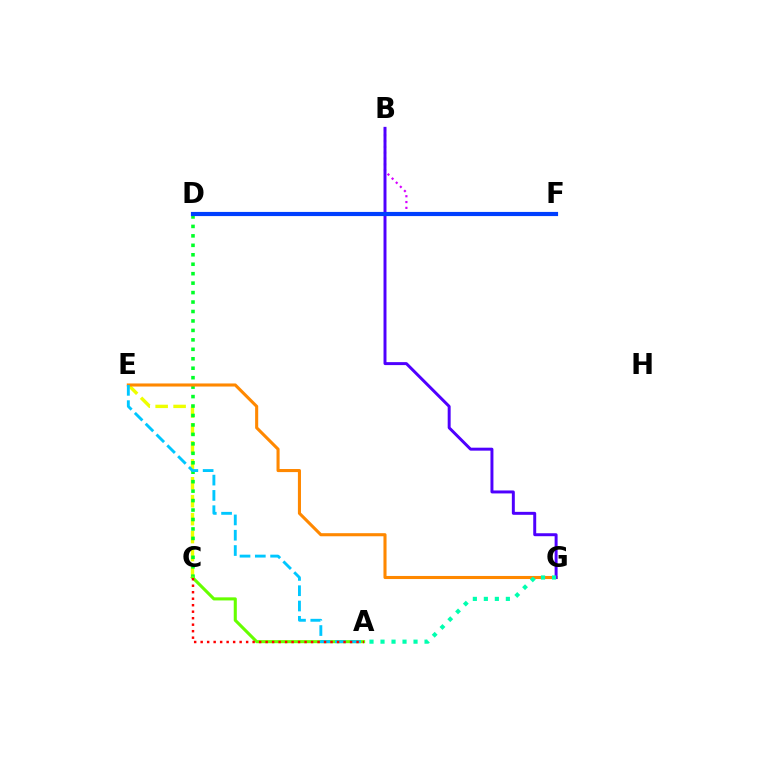{('C', 'E'): [{'color': '#eeff00', 'line_style': 'dashed', 'thickness': 2.44}], ('C', 'D'): [{'color': '#00ff27', 'line_style': 'dotted', 'thickness': 2.57}], ('A', 'C'): [{'color': '#66ff00', 'line_style': 'solid', 'thickness': 2.22}, {'color': '#ff0000', 'line_style': 'dotted', 'thickness': 1.76}], ('B', 'F'): [{'color': '#d600ff', 'line_style': 'dotted', 'thickness': 1.58}], ('E', 'G'): [{'color': '#ff8800', 'line_style': 'solid', 'thickness': 2.22}], ('B', 'G'): [{'color': '#4f00ff', 'line_style': 'solid', 'thickness': 2.13}], ('D', 'F'): [{'color': '#ff00a0', 'line_style': 'solid', 'thickness': 1.91}, {'color': '#003fff', 'line_style': 'solid', 'thickness': 3.0}], ('A', 'E'): [{'color': '#00c7ff', 'line_style': 'dashed', 'thickness': 2.08}], ('A', 'G'): [{'color': '#00ffaf', 'line_style': 'dotted', 'thickness': 2.99}]}